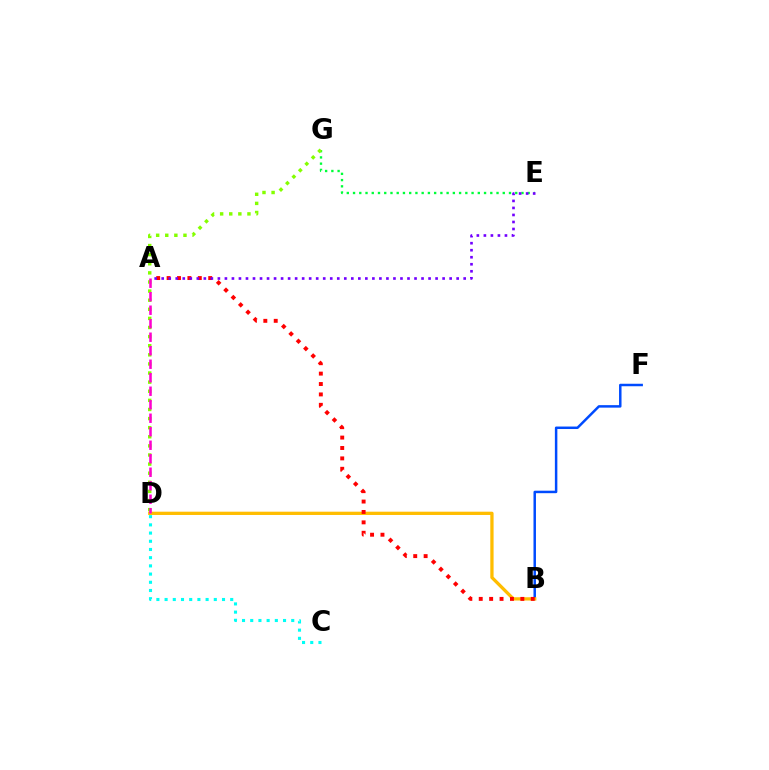{('E', 'G'): [{'color': '#00ff39', 'line_style': 'dotted', 'thickness': 1.7}], ('B', 'F'): [{'color': '#004bff', 'line_style': 'solid', 'thickness': 1.79}], ('B', 'D'): [{'color': '#ffbd00', 'line_style': 'solid', 'thickness': 2.36}], ('A', 'B'): [{'color': '#ff0000', 'line_style': 'dotted', 'thickness': 2.83}], ('A', 'E'): [{'color': '#7200ff', 'line_style': 'dotted', 'thickness': 1.91}], ('D', 'G'): [{'color': '#84ff00', 'line_style': 'dotted', 'thickness': 2.47}], ('C', 'D'): [{'color': '#00fff6', 'line_style': 'dotted', 'thickness': 2.23}], ('A', 'D'): [{'color': '#ff00cf', 'line_style': 'dashed', 'thickness': 1.83}]}